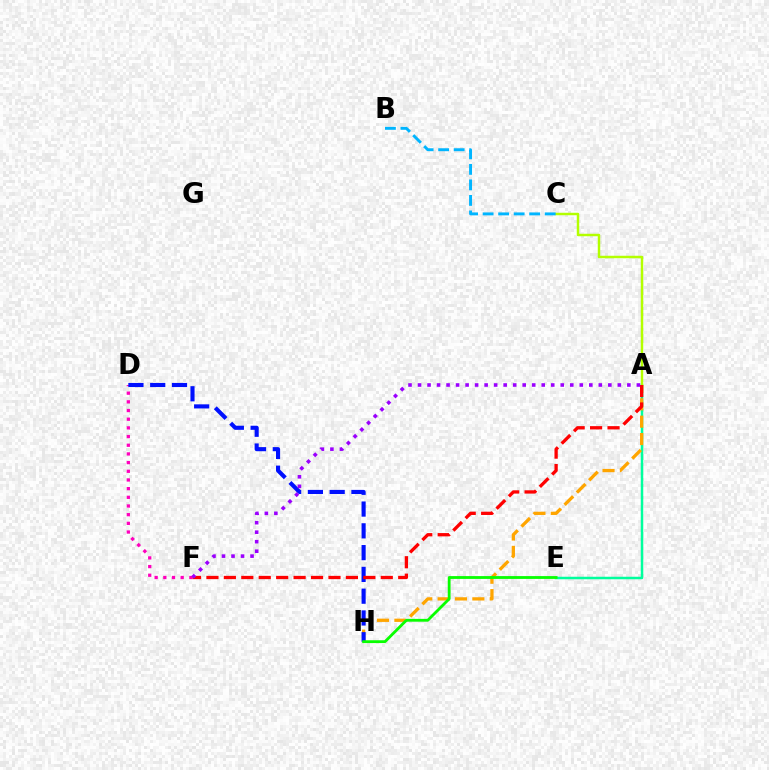{('A', 'E'): [{'color': '#00ff9d', 'line_style': 'solid', 'thickness': 1.79}], ('D', 'F'): [{'color': '#ff00bd', 'line_style': 'dotted', 'thickness': 2.36}], ('A', 'C'): [{'color': '#b3ff00', 'line_style': 'solid', 'thickness': 1.78}], ('A', 'H'): [{'color': '#ffa500', 'line_style': 'dashed', 'thickness': 2.36}], ('D', 'H'): [{'color': '#0010ff', 'line_style': 'dashed', 'thickness': 2.96}], ('E', 'H'): [{'color': '#08ff00', 'line_style': 'solid', 'thickness': 2.03}], ('A', 'F'): [{'color': '#ff0000', 'line_style': 'dashed', 'thickness': 2.37}, {'color': '#9b00ff', 'line_style': 'dotted', 'thickness': 2.59}], ('B', 'C'): [{'color': '#00b5ff', 'line_style': 'dashed', 'thickness': 2.11}]}